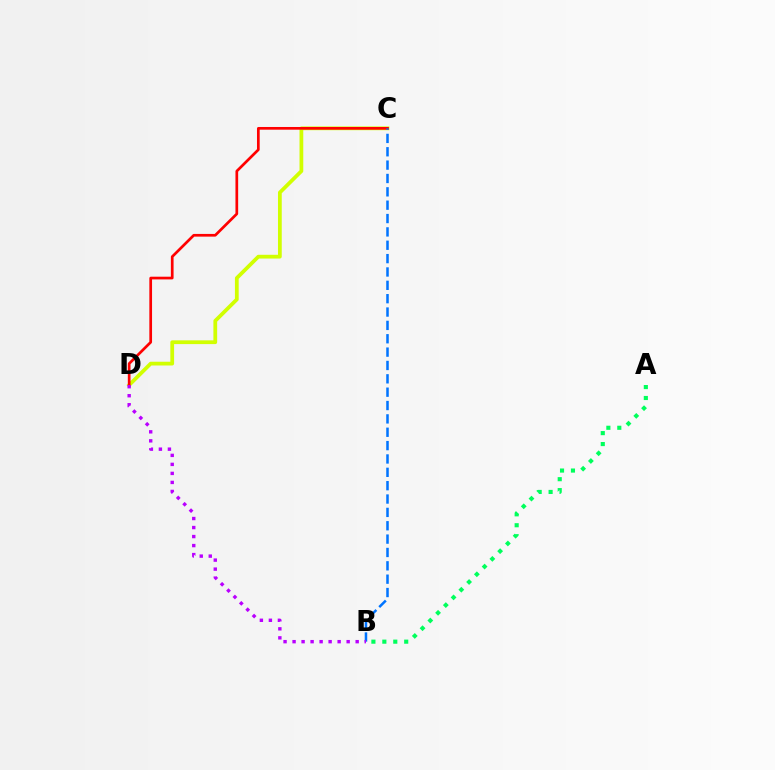{('C', 'D'): [{'color': '#d1ff00', 'line_style': 'solid', 'thickness': 2.71}, {'color': '#ff0000', 'line_style': 'solid', 'thickness': 1.95}], ('B', 'C'): [{'color': '#0074ff', 'line_style': 'dashed', 'thickness': 1.81}], ('A', 'B'): [{'color': '#00ff5c', 'line_style': 'dotted', 'thickness': 2.97}], ('B', 'D'): [{'color': '#b900ff', 'line_style': 'dotted', 'thickness': 2.45}]}